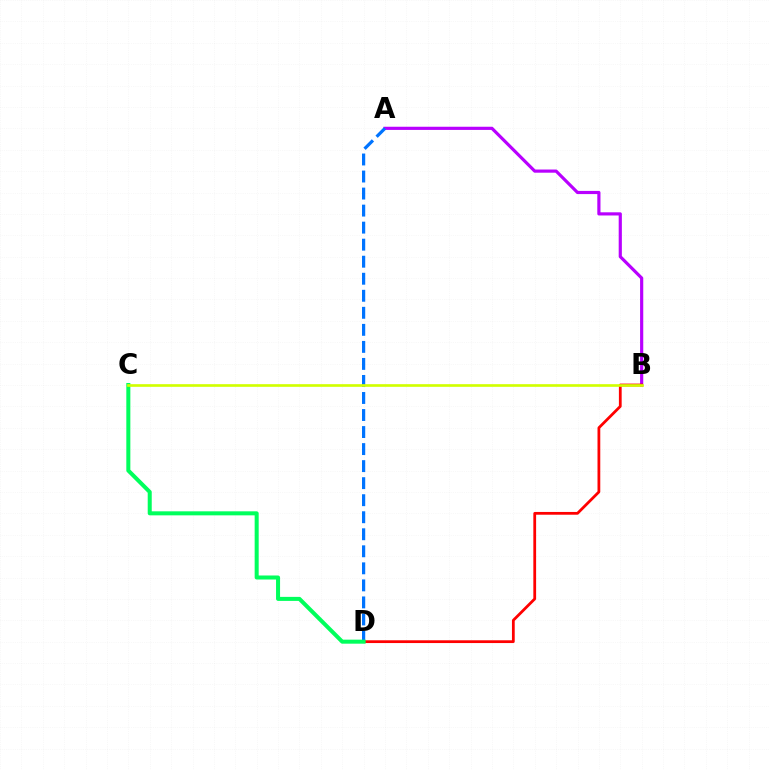{('A', 'B'): [{'color': '#b900ff', 'line_style': 'solid', 'thickness': 2.28}], ('A', 'D'): [{'color': '#0074ff', 'line_style': 'dashed', 'thickness': 2.31}], ('B', 'D'): [{'color': '#ff0000', 'line_style': 'solid', 'thickness': 2.0}], ('C', 'D'): [{'color': '#00ff5c', 'line_style': 'solid', 'thickness': 2.9}], ('B', 'C'): [{'color': '#d1ff00', 'line_style': 'solid', 'thickness': 1.91}]}